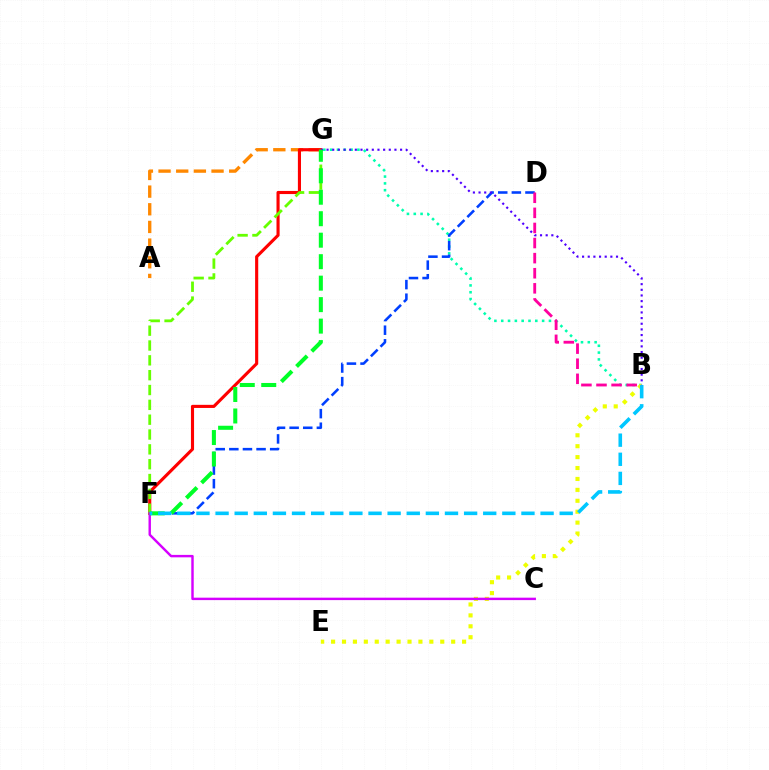{('B', 'G'): [{'color': '#00ffaf', 'line_style': 'dotted', 'thickness': 1.85}, {'color': '#4f00ff', 'line_style': 'dotted', 'thickness': 1.54}], ('D', 'F'): [{'color': '#003fff', 'line_style': 'dashed', 'thickness': 1.85}], ('A', 'G'): [{'color': '#ff8800', 'line_style': 'dashed', 'thickness': 2.4}], ('F', 'G'): [{'color': '#ff0000', 'line_style': 'solid', 'thickness': 2.24}, {'color': '#66ff00', 'line_style': 'dashed', 'thickness': 2.02}, {'color': '#00ff27', 'line_style': 'dashed', 'thickness': 2.92}], ('B', 'E'): [{'color': '#eeff00', 'line_style': 'dotted', 'thickness': 2.97}], ('C', 'F'): [{'color': '#d600ff', 'line_style': 'solid', 'thickness': 1.75}], ('B', 'F'): [{'color': '#00c7ff', 'line_style': 'dashed', 'thickness': 2.6}], ('B', 'D'): [{'color': '#ff00a0', 'line_style': 'dashed', 'thickness': 2.05}]}